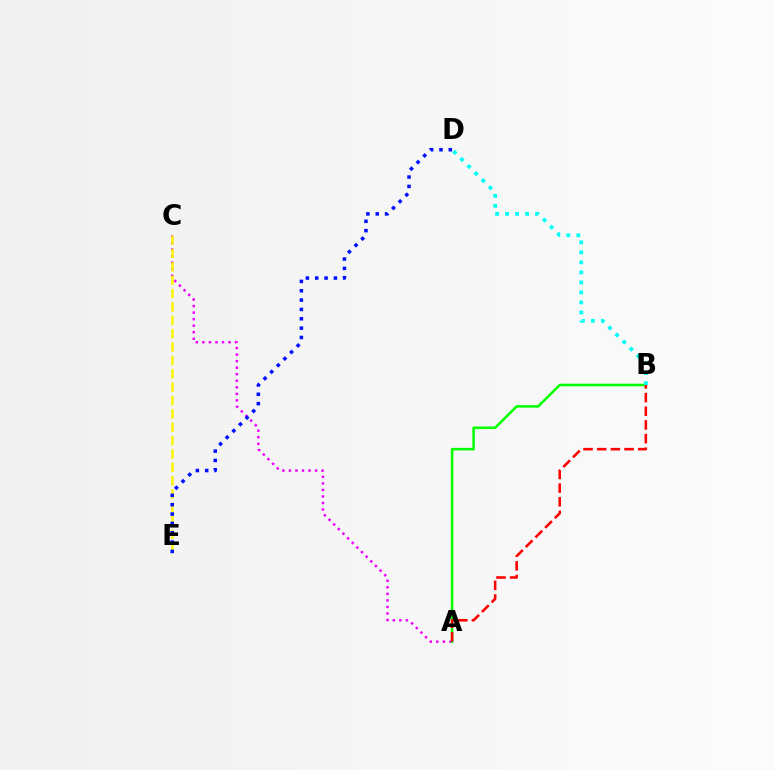{('A', 'C'): [{'color': '#ee00ff', 'line_style': 'dotted', 'thickness': 1.78}], ('A', 'B'): [{'color': '#08ff00', 'line_style': 'solid', 'thickness': 1.85}, {'color': '#ff0000', 'line_style': 'dashed', 'thickness': 1.86}], ('B', 'D'): [{'color': '#00fff6', 'line_style': 'dotted', 'thickness': 2.72}], ('C', 'E'): [{'color': '#fcf500', 'line_style': 'dashed', 'thickness': 1.82}], ('D', 'E'): [{'color': '#0010ff', 'line_style': 'dotted', 'thickness': 2.54}]}